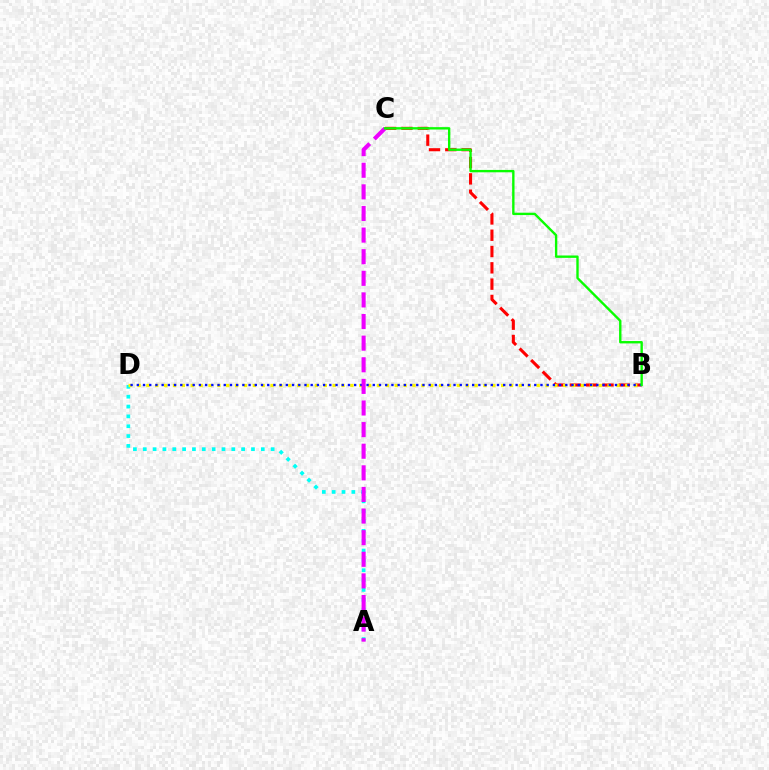{('B', 'C'): [{'color': '#ff0000', 'line_style': 'dashed', 'thickness': 2.21}, {'color': '#08ff00', 'line_style': 'solid', 'thickness': 1.71}], ('A', 'D'): [{'color': '#00fff6', 'line_style': 'dotted', 'thickness': 2.67}], ('B', 'D'): [{'color': '#fcf500', 'line_style': 'dotted', 'thickness': 2.41}, {'color': '#0010ff', 'line_style': 'dotted', 'thickness': 1.69}], ('A', 'C'): [{'color': '#ee00ff', 'line_style': 'dashed', 'thickness': 2.94}]}